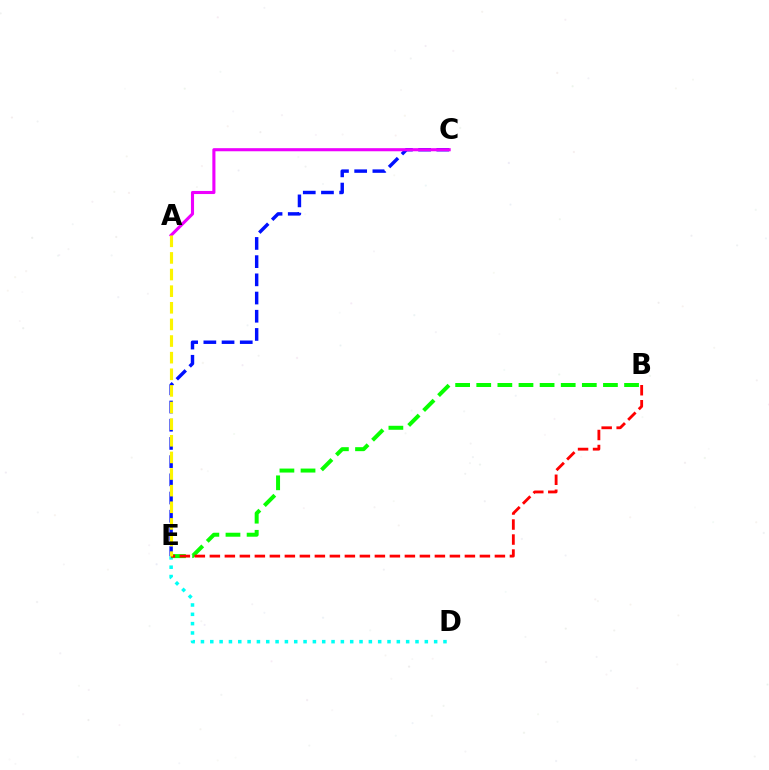{('C', 'E'): [{'color': '#0010ff', 'line_style': 'dashed', 'thickness': 2.47}], ('D', 'E'): [{'color': '#00fff6', 'line_style': 'dotted', 'thickness': 2.53}], ('A', 'C'): [{'color': '#ee00ff', 'line_style': 'solid', 'thickness': 2.23}], ('B', 'E'): [{'color': '#08ff00', 'line_style': 'dashed', 'thickness': 2.87}, {'color': '#ff0000', 'line_style': 'dashed', 'thickness': 2.04}], ('A', 'E'): [{'color': '#fcf500', 'line_style': 'dashed', 'thickness': 2.26}]}